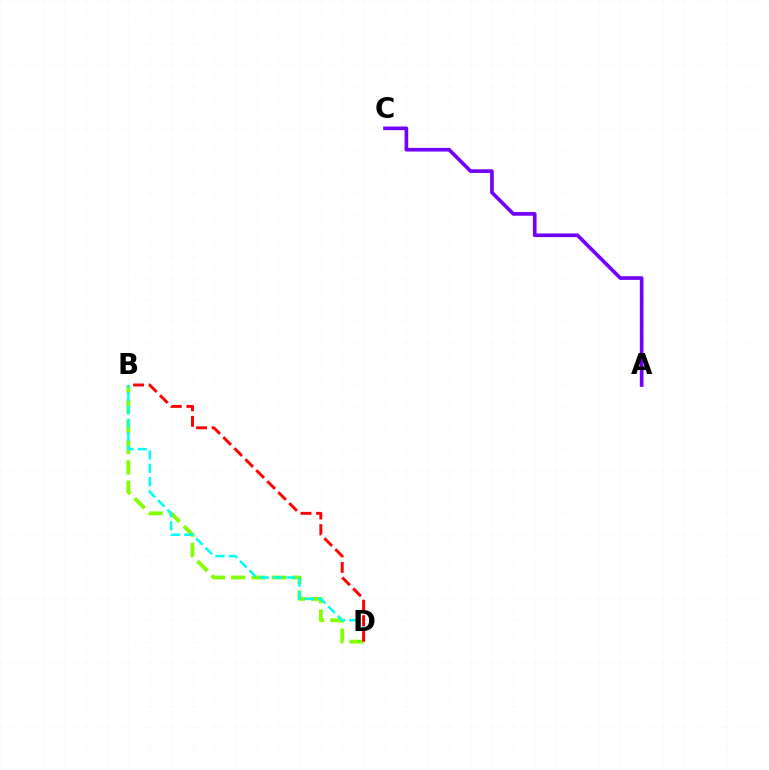{('B', 'D'): [{'color': '#84ff00', 'line_style': 'dashed', 'thickness': 2.75}, {'color': '#00fff6', 'line_style': 'dashed', 'thickness': 1.81}, {'color': '#ff0000', 'line_style': 'dashed', 'thickness': 2.11}], ('A', 'C'): [{'color': '#7200ff', 'line_style': 'solid', 'thickness': 2.62}]}